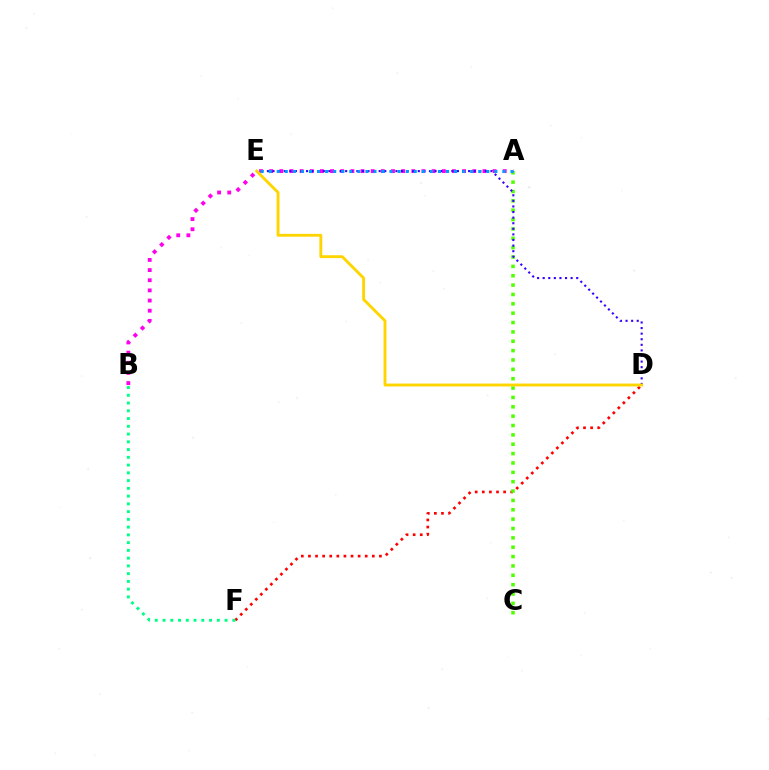{('D', 'F'): [{'color': '#ff0000', 'line_style': 'dotted', 'thickness': 1.93}], ('A', 'C'): [{'color': '#4fff00', 'line_style': 'dotted', 'thickness': 2.54}], ('A', 'B'): [{'color': '#ff00ed', 'line_style': 'dotted', 'thickness': 2.76}], ('D', 'E'): [{'color': '#3700ff', 'line_style': 'dotted', 'thickness': 1.52}, {'color': '#ffd500', 'line_style': 'solid', 'thickness': 2.06}], ('B', 'F'): [{'color': '#00ff86', 'line_style': 'dotted', 'thickness': 2.11}], ('A', 'E'): [{'color': '#009eff', 'line_style': 'dotted', 'thickness': 2.19}]}